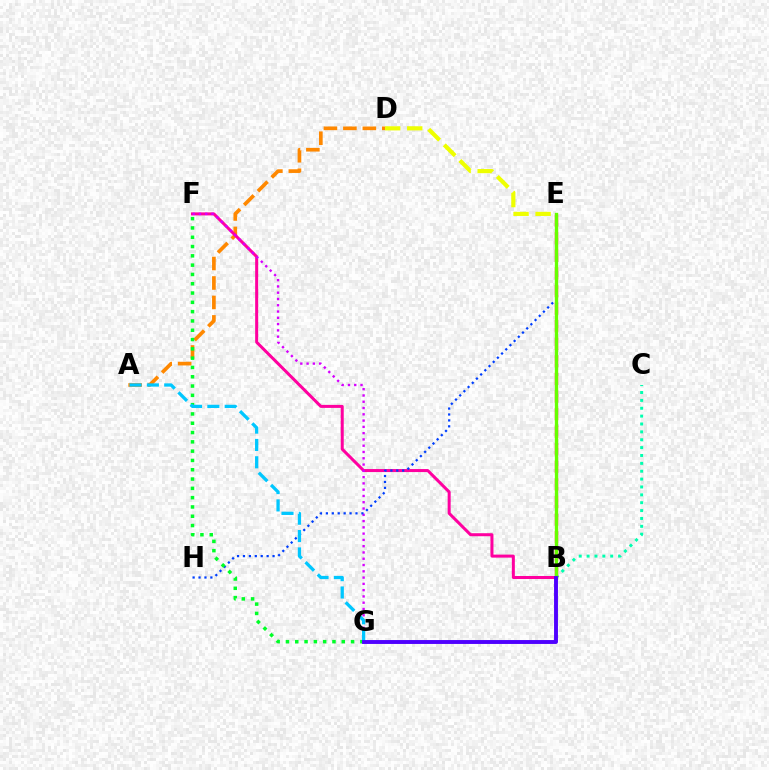{('A', 'D'): [{'color': '#ff8800', 'line_style': 'dashed', 'thickness': 2.64}], ('B', 'F'): [{'color': '#ff00a0', 'line_style': 'solid', 'thickness': 2.17}], ('F', 'G'): [{'color': '#d600ff', 'line_style': 'dotted', 'thickness': 1.71}, {'color': '#00ff27', 'line_style': 'dotted', 'thickness': 2.53}], ('B', 'C'): [{'color': '#00ffaf', 'line_style': 'dotted', 'thickness': 2.14}], ('B', 'E'): [{'color': '#ff0000', 'line_style': 'dashed', 'thickness': 2.39}, {'color': '#66ff00', 'line_style': 'solid', 'thickness': 2.39}], ('D', 'E'): [{'color': '#eeff00', 'line_style': 'dashed', 'thickness': 2.99}], ('E', 'H'): [{'color': '#003fff', 'line_style': 'dotted', 'thickness': 1.61}], ('A', 'G'): [{'color': '#00c7ff', 'line_style': 'dashed', 'thickness': 2.35}], ('B', 'G'): [{'color': '#4f00ff', 'line_style': 'solid', 'thickness': 2.81}]}